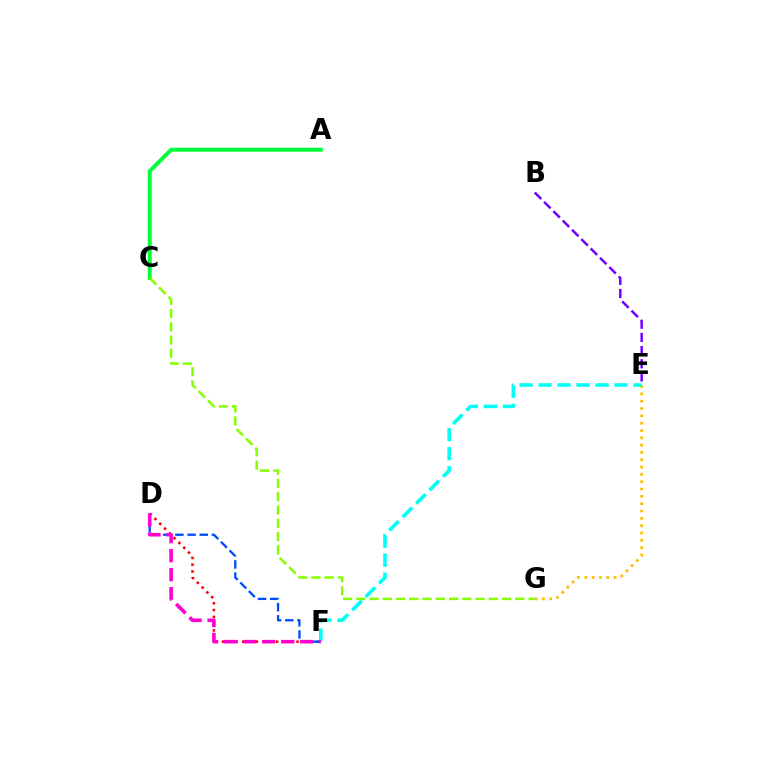{('E', 'G'): [{'color': '#ffbd00', 'line_style': 'dotted', 'thickness': 1.99}], ('D', 'F'): [{'color': '#ff0000', 'line_style': 'dotted', 'thickness': 1.84}, {'color': '#004bff', 'line_style': 'dashed', 'thickness': 1.65}, {'color': '#ff00cf', 'line_style': 'dashed', 'thickness': 2.58}], ('E', 'F'): [{'color': '#00fff6', 'line_style': 'dashed', 'thickness': 2.58}], ('A', 'C'): [{'color': '#00ff39', 'line_style': 'solid', 'thickness': 2.84}], ('B', 'E'): [{'color': '#7200ff', 'line_style': 'dashed', 'thickness': 1.79}], ('C', 'G'): [{'color': '#84ff00', 'line_style': 'dashed', 'thickness': 1.8}]}